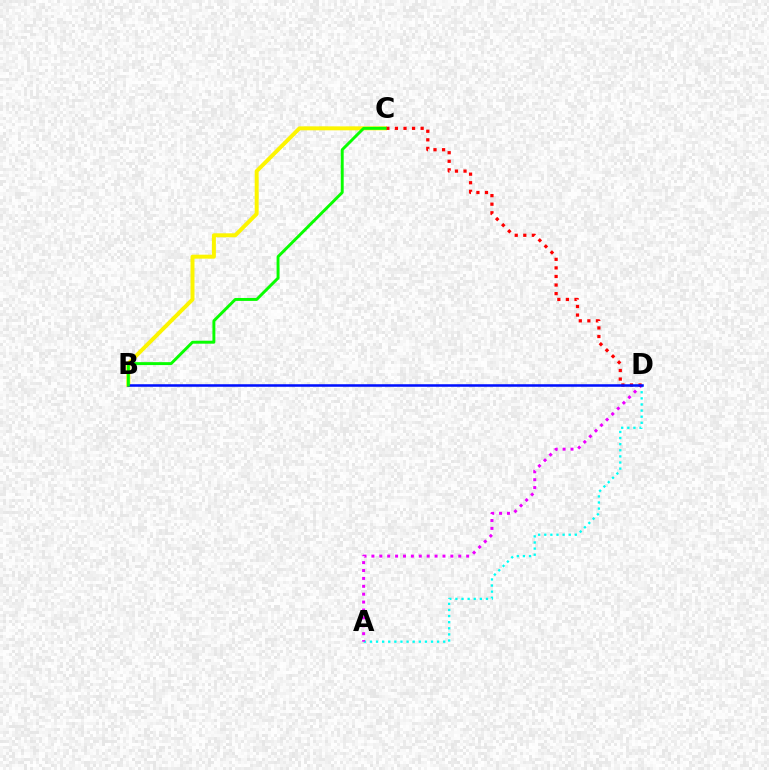{('A', 'D'): [{'color': '#00fff6', 'line_style': 'dotted', 'thickness': 1.66}, {'color': '#ee00ff', 'line_style': 'dotted', 'thickness': 2.15}], ('B', 'C'): [{'color': '#fcf500', 'line_style': 'solid', 'thickness': 2.85}, {'color': '#08ff00', 'line_style': 'solid', 'thickness': 2.1}], ('C', 'D'): [{'color': '#ff0000', 'line_style': 'dotted', 'thickness': 2.33}], ('B', 'D'): [{'color': '#0010ff', 'line_style': 'solid', 'thickness': 1.83}]}